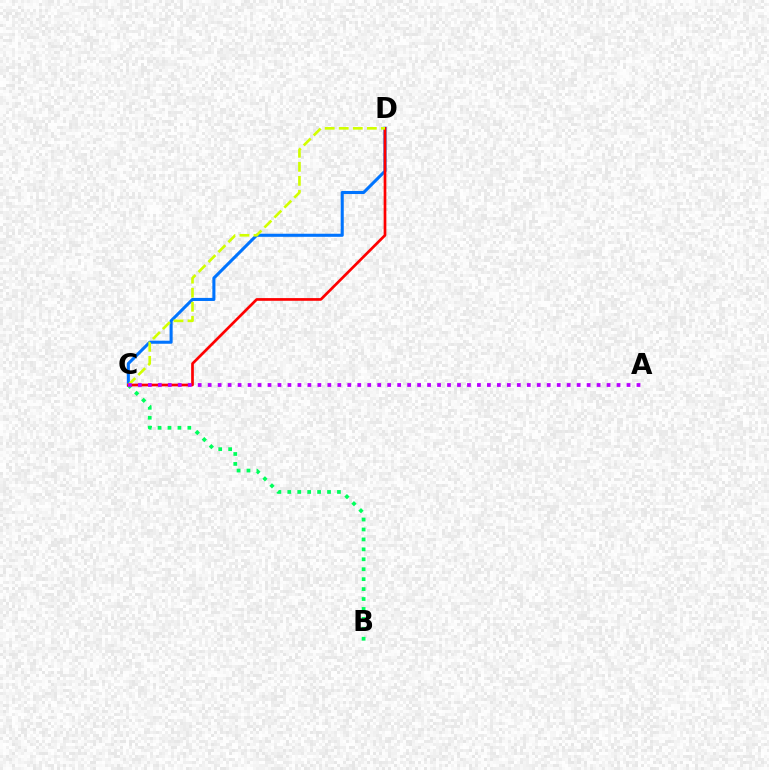{('C', 'D'): [{'color': '#0074ff', 'line_style': 'solid', 'thickness': 2.21}, {'color': '#ff0000', 'line_style': 'solid', 'thickness': 1.94}, {'color': '#d1ff00', 'line_style': 'dashed', 'thickness': 1.91}], ('B', 'C'): [{'color': '#00ff5c', 'line_style': 'dotted', 'thickness': 2.7}], ('A', 'C'): [{'color': '#b900ff', 'line_style': 'dotted', 'thickness': 2.71}]}